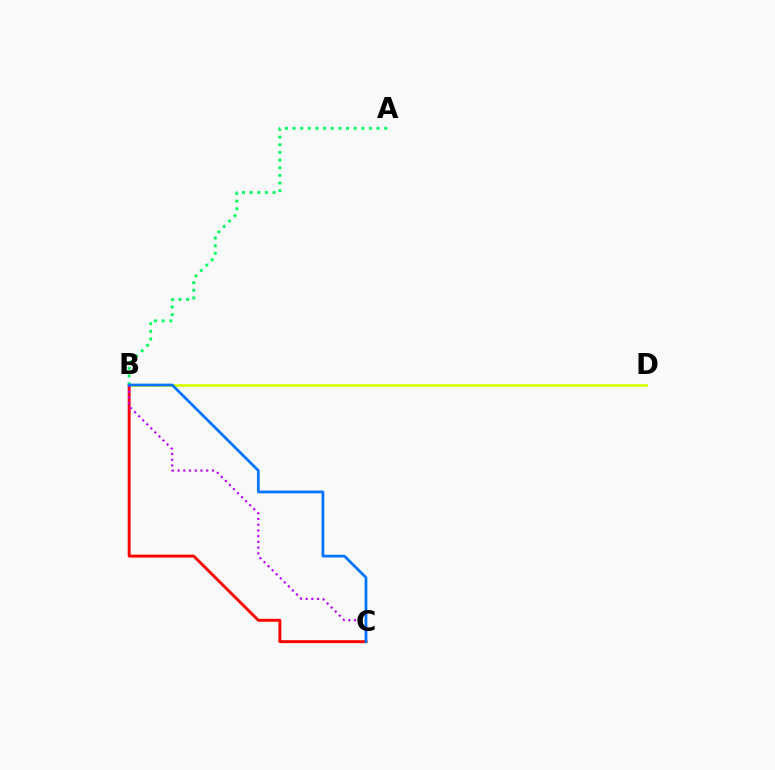{('B', 'D'): [{'color': '#d1ff00', 'line_style': 'solid', 'thickness': 1.95}], ('B', 'C'): [{'color': '#ff0000', 'line_style': 'solid', 'thickness': 2.1}, {'color': '#b900ff', 'line_style': 'dotted', 'thickness': 1.56}, {'color': '#0074ff', 'line_style': 'solid', 'thickness': 1.97}], ('A', 'B'): [{'color': '#00ff5c', 'line_style': 'dotted', 'thickness': 2.08}]}